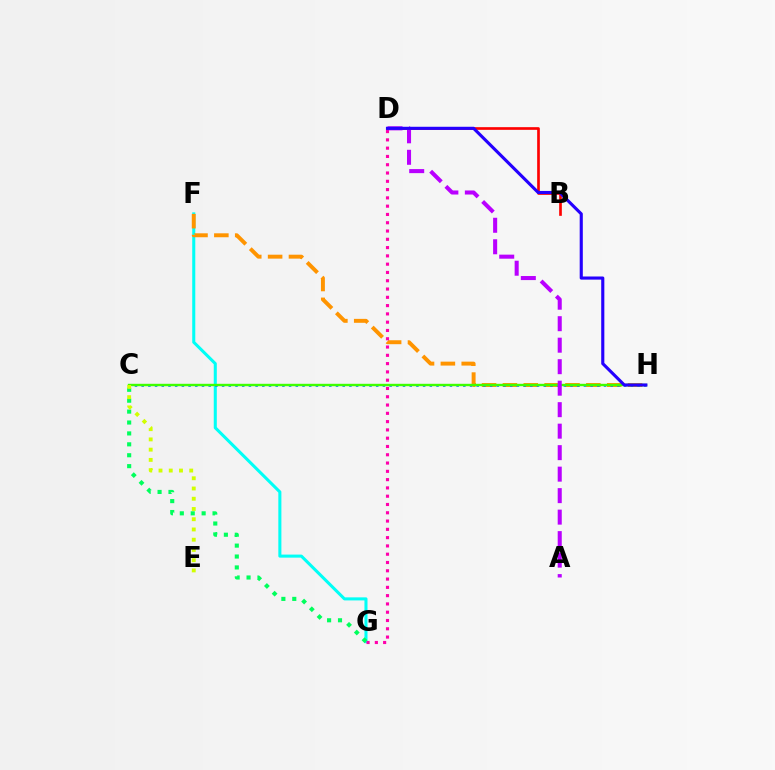{('F', 'G'): [{'color': '#00fff6', 'line_style': 'solid', 'thickness': 2.2}], ('F', 'H'): [{'color': '#ff9400', 'line_style': 'dashed', 'thickness': 2.83}], ('C', 'G'): [{'color': '#00ff5c', 'line_style': 'dotted', 'thickness': 2.96}], ('D', 'G'): [{'color': '#ff00ac', 'line_style': 'dotted', 'thickness': 2.25}], ('B', 'D'): [{'color': '#ff0000', 'line_style': 'solid', 'thickness': 1.93}], ('C', 'H'): [{'color': '#0074ff', 'line_style': 'dotted', 'thickness': 1.82}, {'color': '#3dff00', 'line_style': 'solid', 'thickness': 1.73}], ('C', 'E'): [{'color': '#d1ff00', 'line_style': 'dotted', 'thickness': 2.78}], ('A', 'D'): [{'color': '#b900ff', 'line_style': 'dashed', 'thickness': 2.92}], ('D', 'H'): [{'color': '#2500ff', 'line_style': 'solid', 'thickness': 2.25}]}